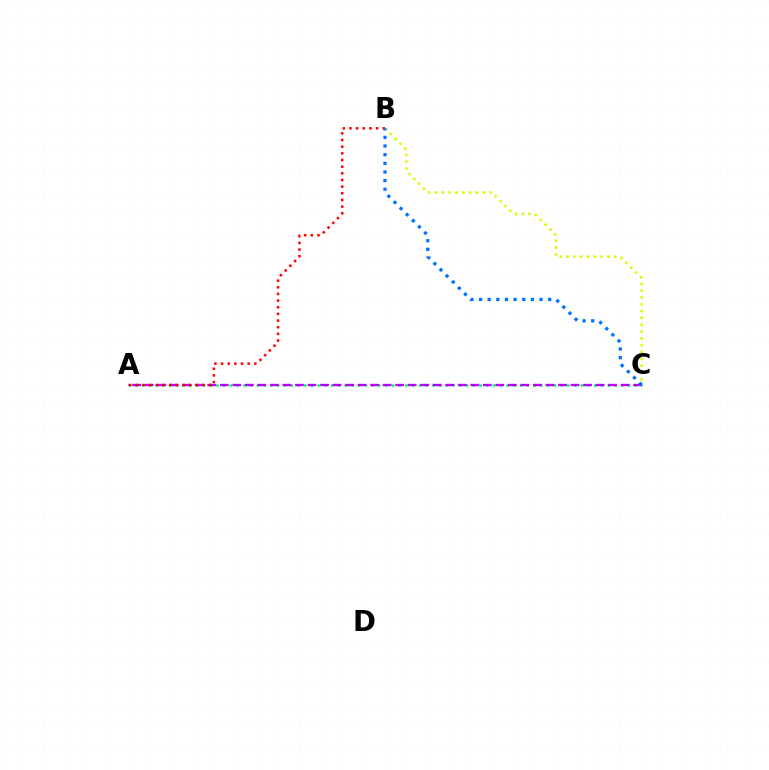{('B', 'C'): [{'color': '#d1ff00', 'line_style': 'dotted', 'thickness': 1.86}, {'color': '#0074ff', 'line_style': 'dotted', 'thickness': 2.35}], ('A', 'C'): [{'color': '#00ff5c', 'line_style': 'dotted', 'thickness': 1.83}, {'color': '#b900ff', 'line_style': 'dashed', 'thickness': 1.7}], ('A', 'B'): [{'color': '#ff0000', 'line_style': 'dotted', 'thickness': 1.81}]}